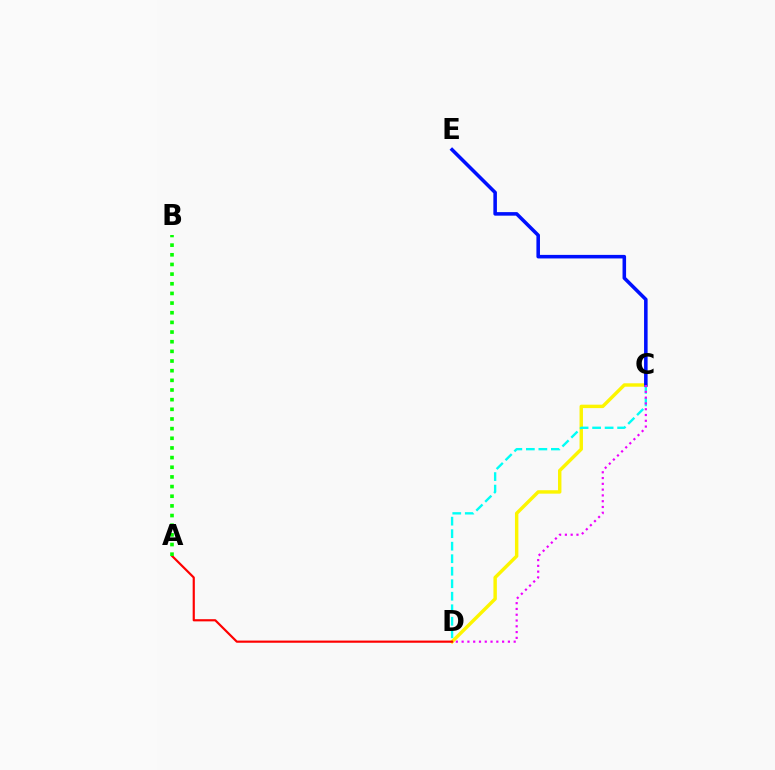{('C', 'D'): [{'color': '#fcf500', 'line_style': 'solid', 'thickness': 2.47}, {'color': '#00fff6', 'line_style': 'dashed', 'thickness': 1.7}, {'color': '#ee00ff', 'line_style': 'dotted', 'thickness': 1.57}], ('A', 'D'): [{'color': '#ff0000', 'line_style': 'solid', 'thickness': 1.57}], ('C', 'E'): [{'color': '#0010ff', 'line_style': 'solid', 'thickness': 2.56}], ('A', 'B'): [{'color': '#08ff00', 'line_style': 'dotted', 'thickness': 2.62}]}